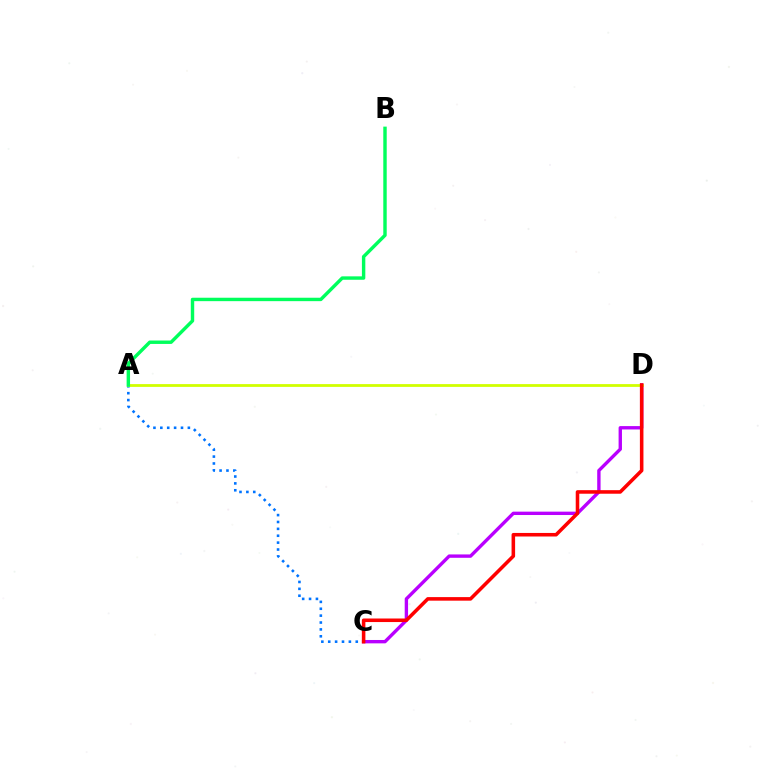{('A', 'C'): [{'color': '#0074ff', 'line_style': 'dotted', 'thickness': 1.87}], ('C', 'D'): [{'color': '#b900ff', 'line_style': 'solid', 'thickness': 2.42}, {'color': '#ff0000', 'line_style': 'solid', 'thickness': 2.56}], ('A', 'D'): [{'color': '#d1ff00', 'line_style': 'solid', 'thickness': 2.01}], ('A', 'B'): [{'color': '#00ff5c', 'line_style': 'solid', 'thickness': 2.46}]}